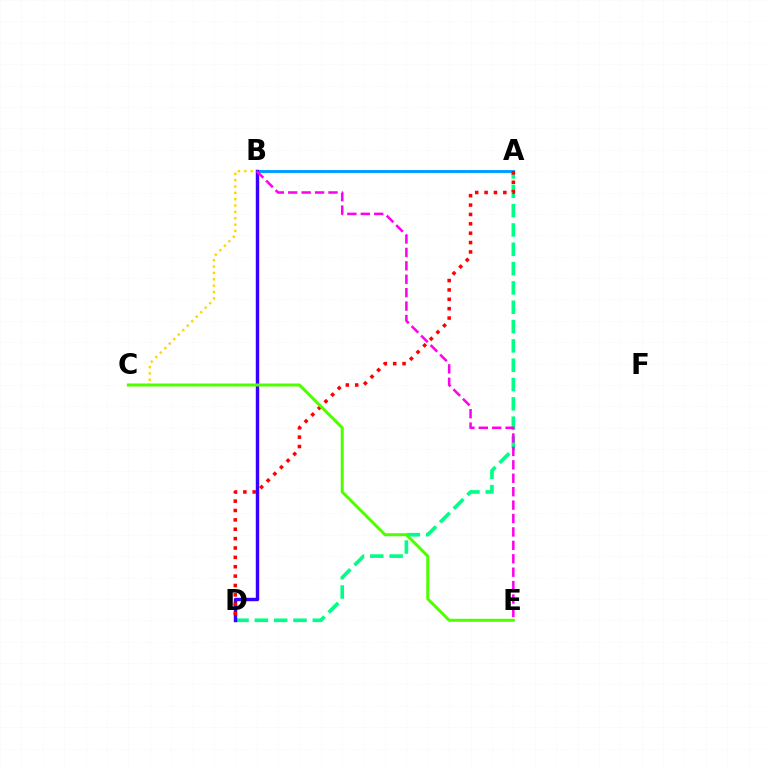{('A', 'D'): [{'color': '#00ff86', 'line_style': 'dashed', 'thickness': 2.62}, {'color': '#ff0000', 'line_style': 'dotted', 'thickness': 2.55}], ('B', 'C'): [{'color': '#ffd500', 'line_style': 'dotted', 'thickness': 1.73}], ('A', 'B'): [{'color': '#009eff', 'line_style': 'solid', 'thickness': 2.12}], ('B', 'D'): [{'color': '#3700ff', 'line_style': 'solid', 'thickness': 2.46}], ('C', 'E'): [{'color': '#4fff00', 'line_style': 'solid', 'thickness': 2.15}], ('B', 'E'): [{'color': '#ff00ed', 'line_style': 'dashed', 'thickness': 1.82}]}